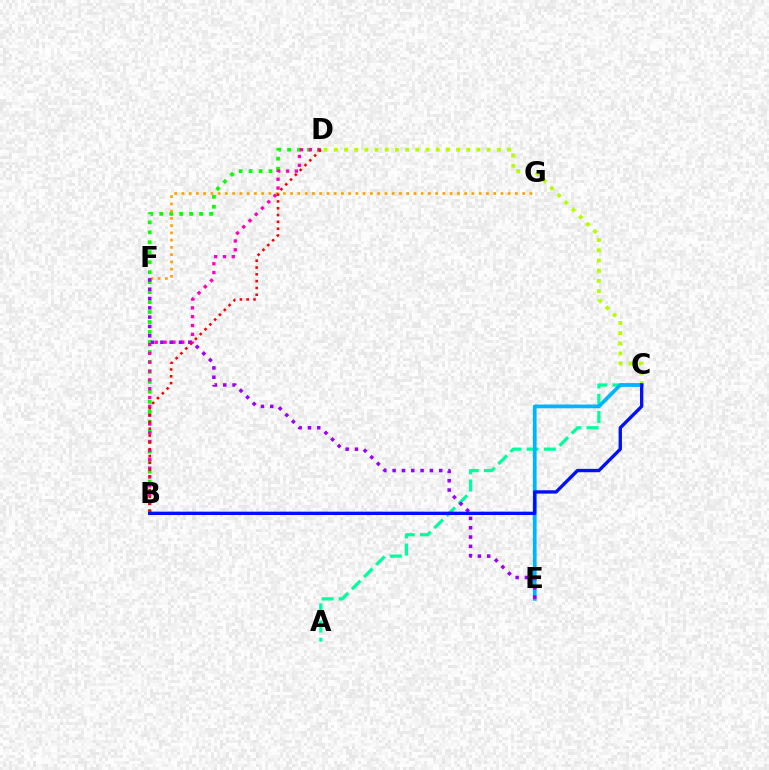{('C', 'D'): [{'color': '#b3ff00', 'line_style': 'dotted', 'thickness': 2.77}], ('A', 'C'): [{'color': '#00ff9d', 'line_style': 'dashed', 'thickness': 2.33}], ('C', 'E'): [{'color': '#00b5ff', 'line_style': 'solid', 'thickness': 2.7}], ('B', 'D'): [{'color': '#08ff00', 'line_style': 'dotted', 'thickness': 2.71}, {'color': '#ff00bd', 'line_style': 'dotted', 'thickness': 2.4}, {'color': '#ff0000', 'line_style': 'dotted', 'thickness': 1.85}], ('F', 'G'): [{'color': '#ffa500', 'line_style': 'dotted', 'thickness': 1.97}], ('E', 'F'): [{'color': '#9b00ff', 'line_style': 'dotted', 'thickness': 2.53}], ('B', 'C'): [{'color': '#0010ff', 'line_style': 'solid', 'thickness': 2.41}]}